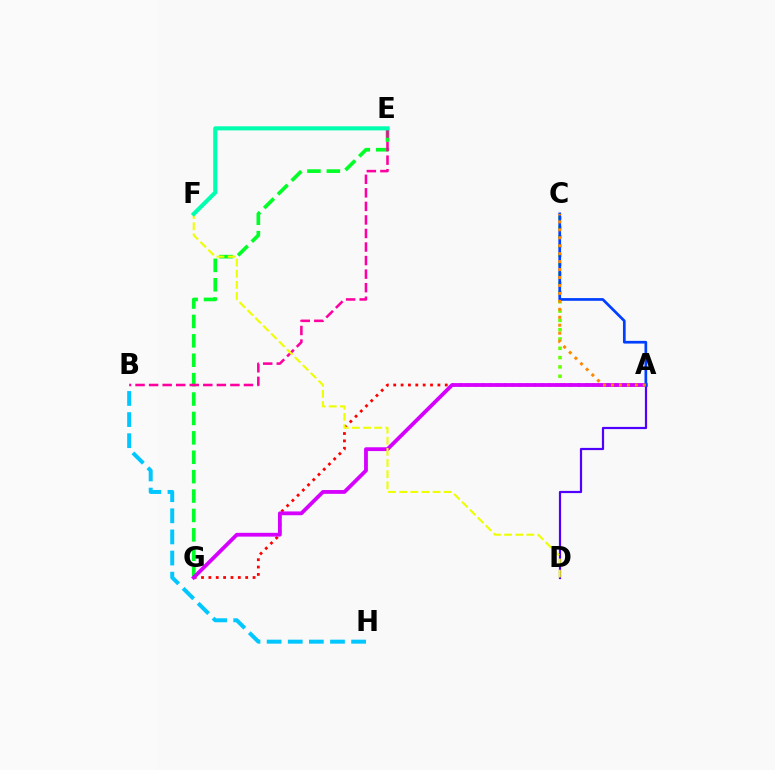{('E', 'G'): [{'color': '#00ff27', 'line_style': 'dashed', 'thickness': 2.64}], ('A', 'C'): [{'color': '#66ff00', 'line_style': 'dotted', 'thickness': 2.53}, {'color': '#003fff', 'line_style': 'solid', 'thickness': 1.94}, {'color': '#ff8800', 'line_style': 'dotted', 'thickness': 2.16}], ('A', 'G'): [{'color': '#ff0000', 'line_style': 'dotted', 'thickness': 2.0}, {'color': '#d600ff', 'line_style': 'solid', 'thickness': 2.74}], ('B', 'E'): [{'color': '#ff00a0', 'line_style': 'dashed', 'thickness': 1.84}], ('B', 'H'): [{'color': '#00c7ff', 'line_style': 'dashed', 'thickness': 2.87}], ('A', 'D'): [{'color': '#4f00ff', 'line_style': 'solid', 'thickness': 1.59}], ('D', 'F'): [{'color': '#eeff00', 'line_style': 'dashed', 'thickness': 1.51}], ('E', 'F'): [{'color': '#00ffaf', 'line_style': 'solid', 'thickness': 2.95}]}